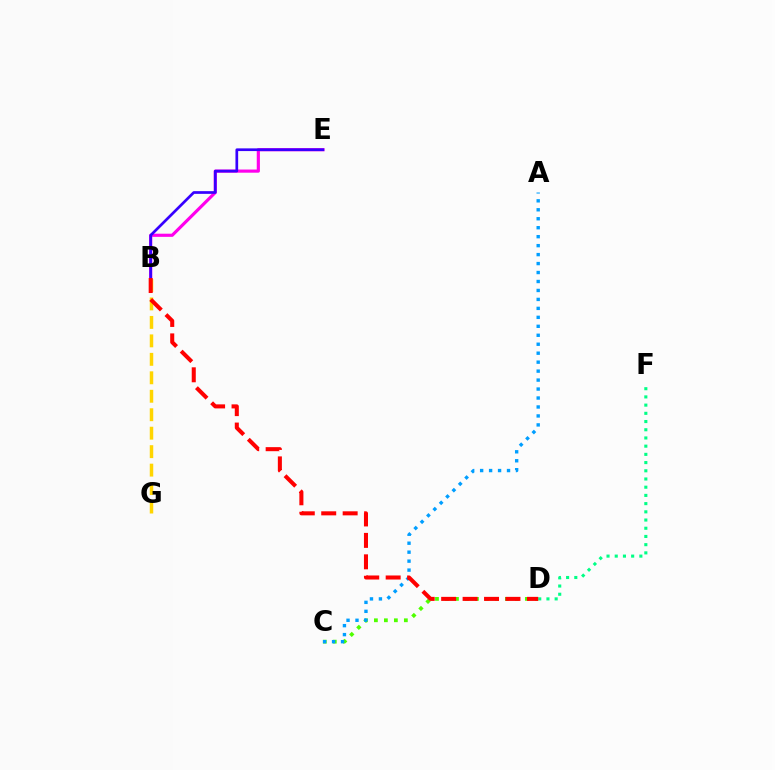{('C', 'D'): [{'color': '#4fff00', 'line_style': 'dotted', 'thickness': 2.71}], ('A', 'C'): [{'color': '#009eff', 'line_style': 'dotted', 'thickness': 2.44}], ('B', 'E'): [{'color': '#ff00ed', 'line_style': 'solid', 'thickness': 2.27}, {'color': '#3700ff', 'line_style': 'solid', 'thickness': 1.95}], ('D', 'F'): [{'color': '#00ff86', 'line_style': 'dotted', 'thickness': 2.23}], ('B', 'G'): [{'color': '#ffd500', 'line_style': 'dashed', 'thickness': 2.51}], ('B', 'D'): [{'color': '#ff0000', 'line_style': 'dashed', 'thickness': 2.91}]}